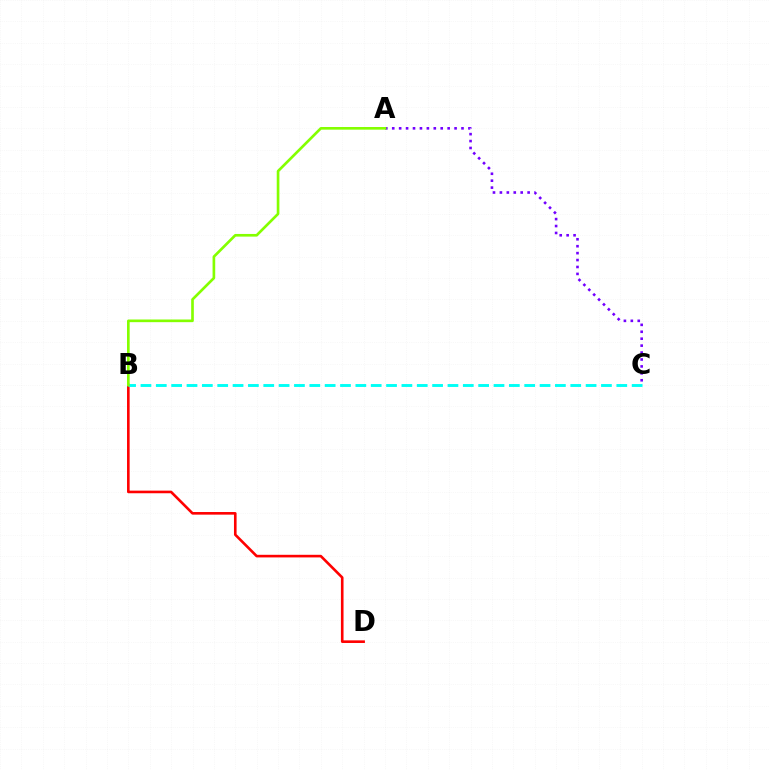{('B', 'D'): [{'color': '#ff0000', 'line_style': 'solid', 'thickness': 1.88}], ('B', 'C'): [{'color': '#00fff6', 'line_style': 'dashed', 'thickness': 2.09}], ('A', 'C'): [{'color': '#7200ff', 'line_style': 'dotted', 'thickness': 1.88}], ('A', 'B'): [{'color': '#84ff00', 'line_style': 'solid', 'thickness': 1.91}]}